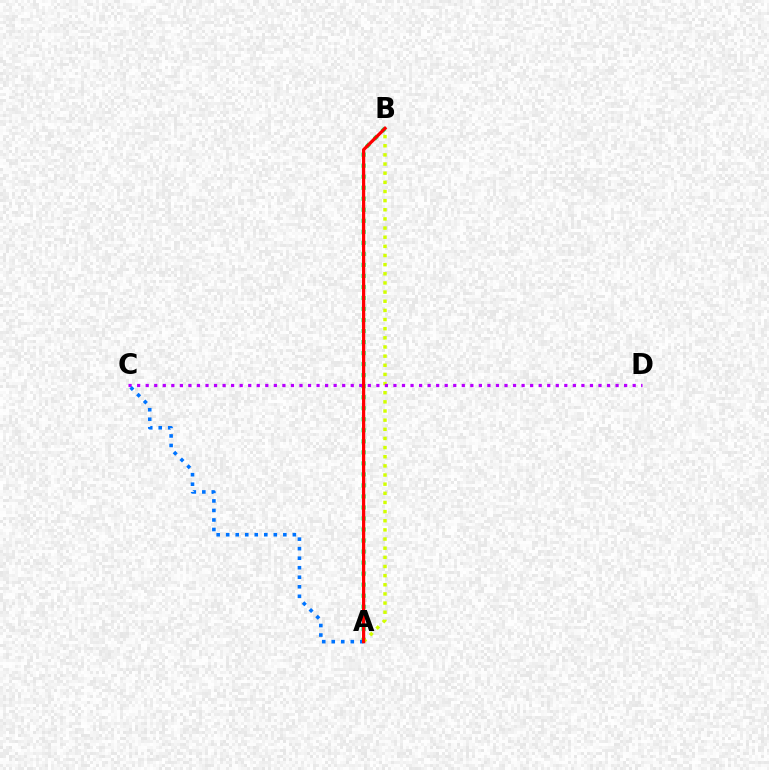{('A', 'B'): [{'color': '#00ff5c', 'line_style': 'dotted', 'thickness': 3.0}, {'color': '#d1ff00', 'line_style': 'dotted', 'thickness': 2.49}, {'color': '#ff0000', 'line_style': 'solid', 'thickness': 2.33}], ('C', 'D'): [{'color': '#b900ff', 'line_style': 'dotted', 'thickness': 2.32}], ('A', 'C'): [{'color': '#0074ff', 'line_style': 'dotted', 'thickness': 2.59}]}